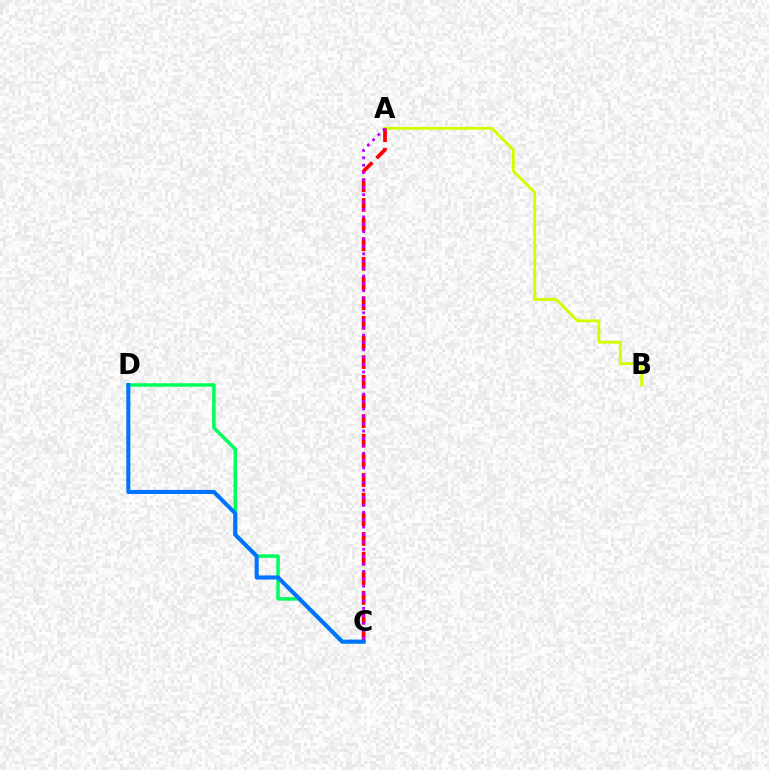{('C', 'D'): [{'color': '#00ff5c', 'line_style': 'solid', 'thickness': 2.52}, {'color': '#0074ff', 'line_style': 'solid', 'thickness': 2.93}], ('A', 'B'): [{'color': '#d1ff00', 'line_style': 'solid', 'thickness': 2.05}], ('A', 'C'): [{'color': '#ff0000', 'line_style': 'dashed', 'thickness': 2.67}, {'color': '#b900ff', 'line_style': 'dotted', 'thickness': 2.01}]}